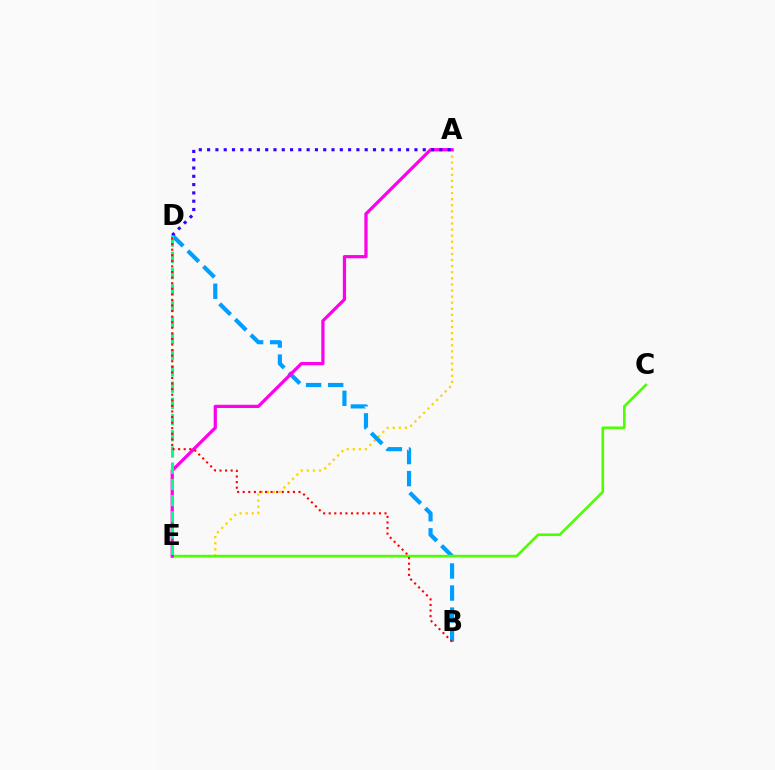{('A', 'E'): [{'color': '#ffd500', 'line_style': 'dotted', 'thickness': 1.65}, {'color': '#ff00ed', 'line_style': 'solid', 'thickness': 2.33}], ('B', 'D'): [{'color': '#009eff', 'line_style': 'dashed', 'thickness': 3.0}, {'color': '#ff0000', 'line_style': 'dotted', 'thickness': 1.52}], ('C', 'E'): [{'color': '#4fff00', 'line_style': 'solid', 'thickness': 1.9}], ('A', 'D'): [{'color': '#3700ff', 'line_style': 'dotted', 'thickness': 2.25}], ('D', 'E'): [{'color': '#00ff86', 'line_style': 'dashed', 'thickness': 2.2}]}